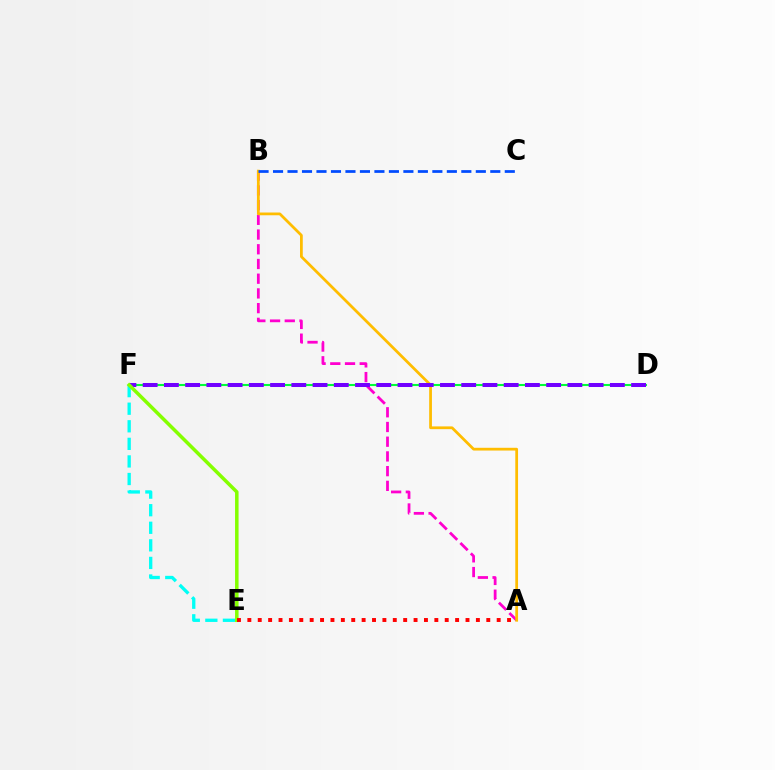{('A', 'B'): [{'color': '#ff00cf', 'line_style': 'dashed', 'thickness': 2.0}, {'color': '#ffbd00', 'line_style': 'solid', 'thickness': 1.99}], ('D', 'F'): [{'color': '#00ff39', 'line_style': 'solid', 'thickness': 1.5}, {'color': '#7200ff', 'line_style': 'dashed', 'thickness': 2.88}], ('B', 'C'): [{'color': '#004bff', 'line_style': 'dashed', 'thickness': 1.97}], ('E', 'F'): [{'color': '#00fff6', 'line_style': 'dashed', 'thickness': 2.39}, {'color': '#84ff00', 'line_style': 'solid', 'thickness': 2.53}], ('A', 'E'): [{'color': '#ff0000', 'line_style': 'dotted', 'thickness': 2.82}]}